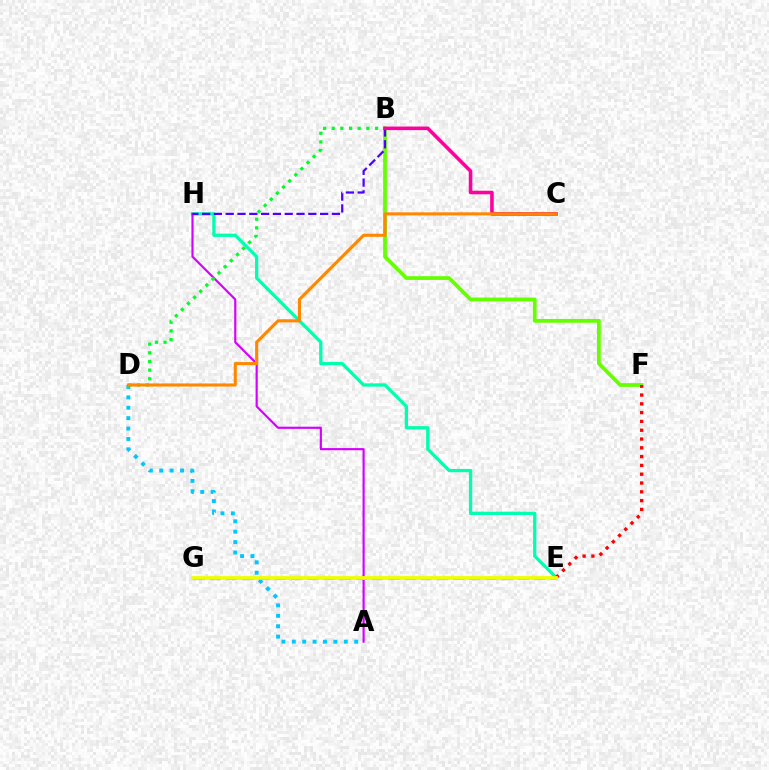{('A', 'D'): [{'color': '#00c7ff', 'line_style': 'dotted', 'thickness': 2.83}], ('E', 'H'): [{'color': '#00ffaf', 'line_style': 'solid', 'thickness': 2.36}], ('B', 'F'): [{'color': '#66ff00', 'line_style': 'solid', 'thickness': 2.7}], ('E', 'F'): [{'color': '#ff0000', 'line_style': 'dotted', 'thickness': 2.39}], ('E', 'G'): [{'color': '#003fff', 'line_style': 'dashed', 'thickness': 2.2}, {'color': '#eeff00', 'line_style': 'solid', 'thickness': 2.72}], ('A', 'H'): [{'color': '#d600ff', 'line_style': 'solid', 'thickness': 1.56}], ('B', 'H'): [{'color': '#4f00ff', 'line_style': 'dashed', 'thickness': 1.6}], ('B', 'D'): [{'color': '#00ff27', 'line_style': 'dotted', 'thickness': 2.35}], ('B', 'C'): [{'color': '#ff00a0', 'line_style': 'solid', 'thickness': 2.58}], ('C', 'D'): [{'color': '#ff8800', 'line_style': 'solid', 'thickness': 2.23}]}